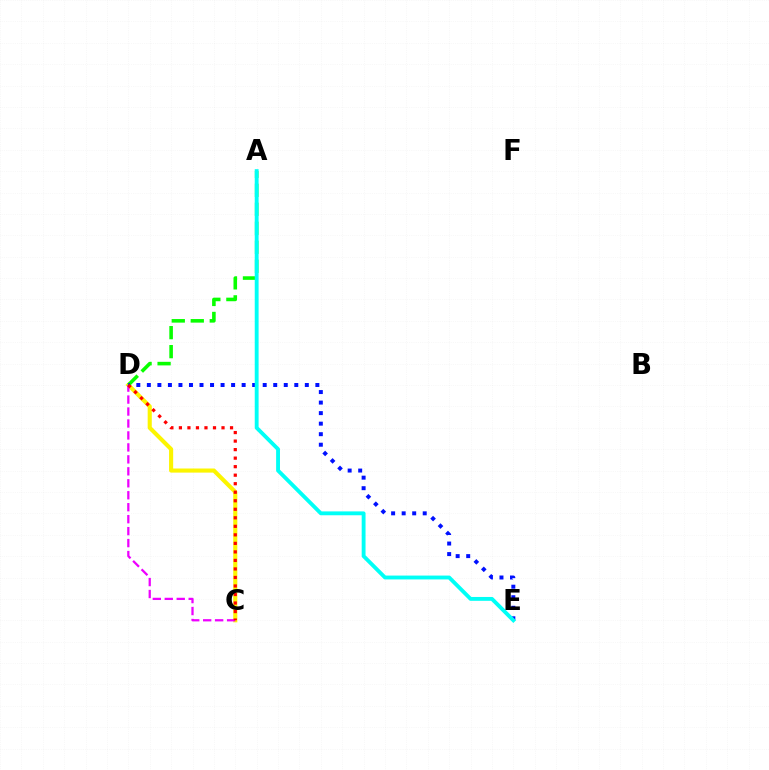{('C', 'D'): [{'color': '#fcf500', 'line_style': 'solid', 'thickness': 2.96}, {'color': '#ee00ff', 'line_style': 'dashed', 'thickness': 1.62}, {'color': '#ff0000', 'line_style': 'dotted', 'thickness': 2.32}], ('A', 'D'): [{'color': '#08ff00', 'line_style': 'dashed', 'thickness': 2.58}], ('D', 'E'): [{'color': '#0010ff', 'line_style': 'dotted', 'thickness': 2.86}], ('A', 'E'): [{'color': '#00fff6', 'line_style': 'solid', 'thickness': 2.78}]}